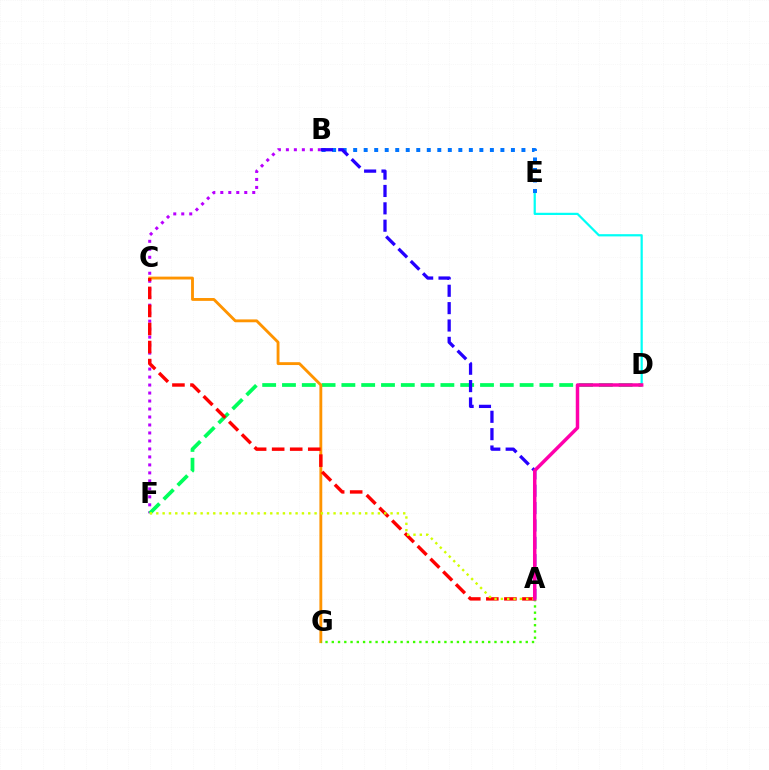{('B', 'F'): [{'color': '#b900ff', 'line_style': 'dotted', 'thickness': 2.17}], ('D', 'E'): [{'color': '#00fff6', 'line_style': 'solid', 'thickness': 1.6}], ('D', 'F'): [{'color': '#00ff5c', 'line_style': 'dashed', 'thickness': 2.69}], ('C', 'G'): [{'color': '#ff9400', 'line_style': 'solid', 'thickness': 2.05}], ('A', 'C'): [{'color': '#ff0000', 'line_style': 'dashed', 'thickness': 2.45}], ('B', 'E'): [{'color': '#0074ff', 'line_style': 'dotted', 'thickness': 2.86}], ('A', 'B'): [{'color': '#2500ff', 'line_style': 'dashed', 'thickness': 2.36}], ('A', 'F'): [{'color': '#d1ff00', 'line_style': 'dotted', 'thickness': 1.72}], ('A', 'G'): [{'color': '#3dff00', 'line_style': 'dotted', 'thickness': 1.7}], ('A', 'D'): [{'color': '#ff00ac', 'line_style': 'solid', 'thickness': 2.5}]}